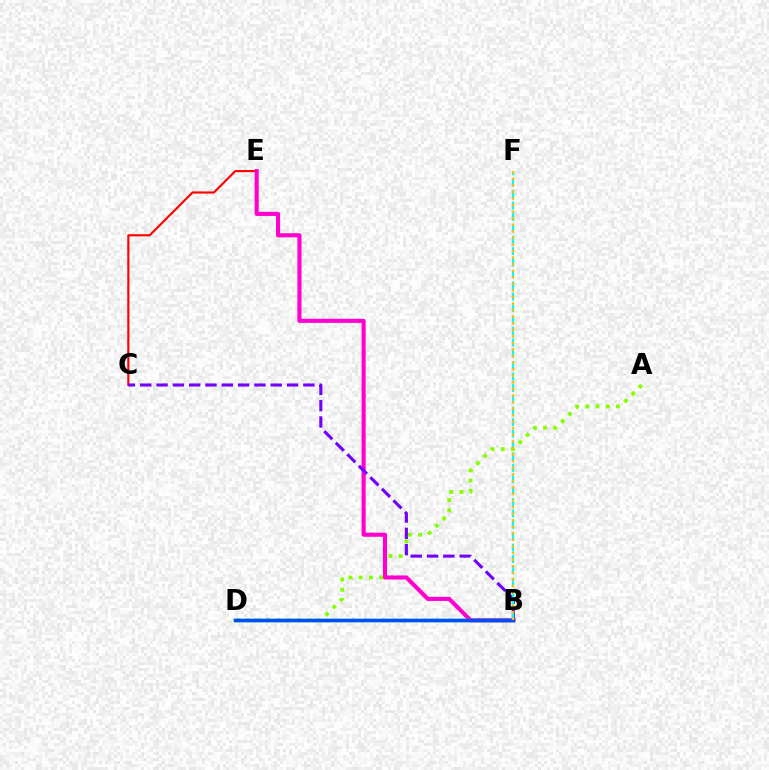{('A', 'D'): [{'color': '#84ff00', 'line_style': 'dotted', 'thickness': 2.78}], ('C', 'E'): [{'color': '#ff0000', 'line_style': 'solid', 'thickness': 1.53}], ('B', 'E'): [{'color': '#ff00cf', 'line_style': 'solid', 'thickness': 2.95}], ('B', 'D'): [{'color': '#00ff39', 'line_style': 'solid', 'thickness': 2.48}, {'color': '#004bff', 'line_style': 'solid', 'thickness': 2.52}], ('B', 'C'): [{'color': '#7200ff', 'line_style': 'dashed', 'thickness': 2.22}], ('B', 'F'): [{'color': '#00fff6', 'line_style': 'dashed', 'thickness': 1.55}, {'color': '#ffbd00', 'line_style': 'dotted', 'thickness': 1.78}]}